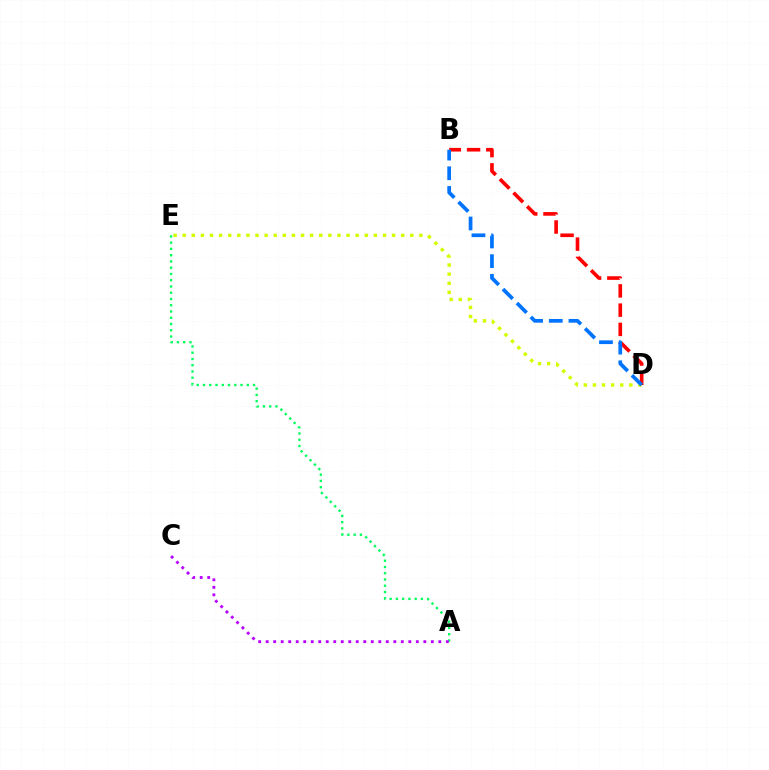{('D', 'E'): [{'color': '#d1ff00', 'line_style': 'dotted', 'thickness': 2.47}], ('B', 'D'): [{'color': '#ff0000', 'line_style': 'dashed', 'thickness': 2.62}, {'color': '#0074ff', 'line_style': 'dashed', 'thickness': 2.67}], ('A', 'E'): [{'color': '#00ff5c', 'line_style': 'dotted', 'thickness': 1.7}], ('A', 'C'): [{'color': '#b900ff', 'line_style': 'dotted', 'thickness': 2.04}]}